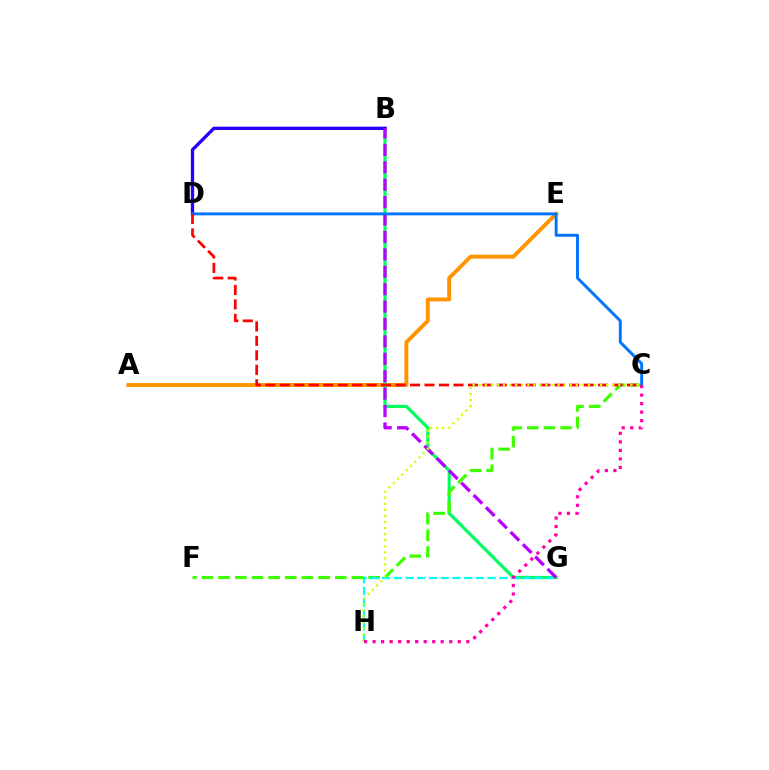{('A', 'E'): [{'color': '#ff9400', 'line_style': 'solid', 'thickness': 2.81}], ('B', 'G'): [{'color': '#00ff5c', 'line_style': 'solid', 'thickness': 2.28}, {'color': '#b900ff', 'line_style': 'dashed', 'thickness': 2.37}], ('C', 'F'): [{'color': '#3dff00', 'line_style': 'dashed', 'thickness': 2.26}], ('B', 'D'): [{'color': '#2500ff', 'line_style': 'solid', 'thickness': 2.38}], ('G', 'H'): [{'color': '#00fff6', 'line_style': 'dashed', 'thickness': 1.59}], ('C', 'D'): [{'color': '#0074ff', 'line_style': 'solid', 'thickness': 2.1}, {'color': '#ff0000', 'line_style': 'dashed', 'thickness': 1.97}], ('C', 'H'): [{'color': '#d1ff00', 'line_style': 'dotted', 'thickness': 1.65}, {'color': '#ff00ac', 'line_style': 'dotted', 'thickness': 2.31}]}